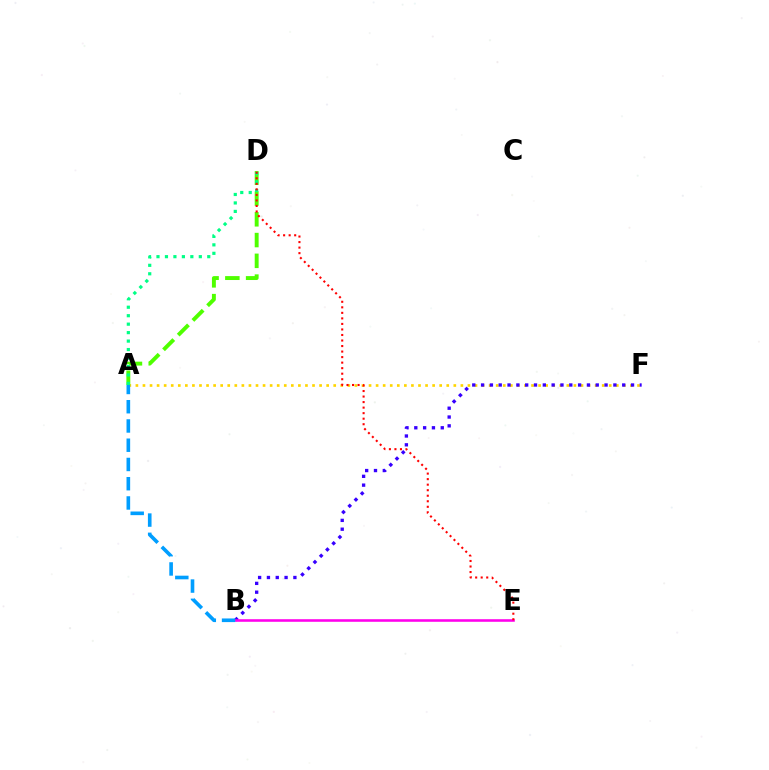{('A', 'F'): [{'color': '#ffd500', 'line_style': 'dotted', 'thickness': 1.92}], ('A', 'D'): [{'color': '#4fff00', 'line_style': 'dashed', 'thickness': 2.82}, {'color': '#00ff86', 'line_style': 'dotted', 'thickness': 2.3}], ('B', 'F'): [{'color': '#3700ff', 'line_style': 'dotted', 'thickness': 2.4}], ('B', 'E'): [{'color': '#ff00ed', 'line_style': 'solid', 'thickness': 1.86}], ('D', 'E'): [{'color': '#ff0000', 'line_style': 'dotted', 'thickness': 1.5}], ('A', 'B'): [{'color': '#009eff', 'line_style': 'dashed', 'thickness': 2.61}]}